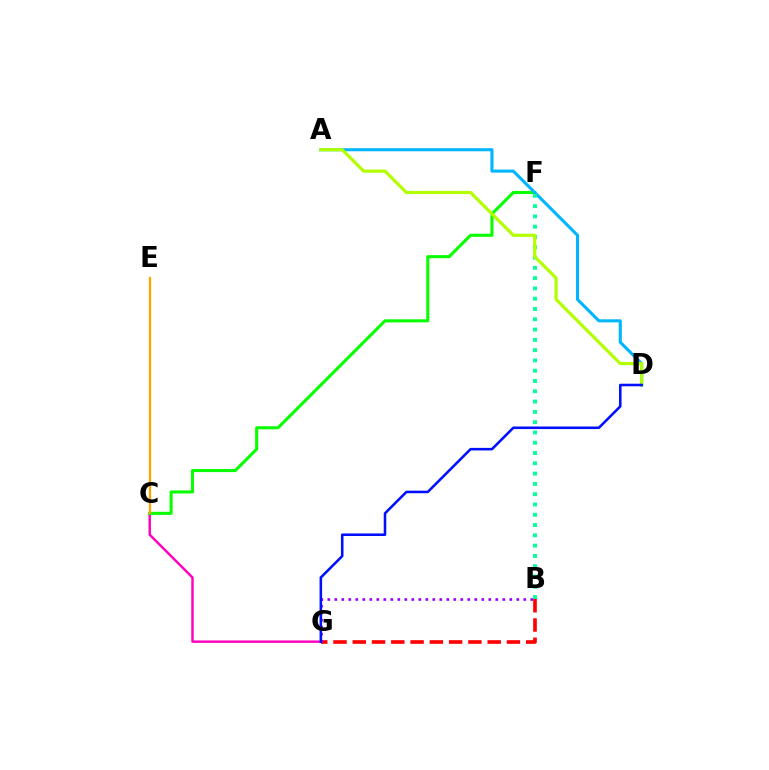{('C', 'G'): [{'color': '#ff00bd', 'line_style': 'solid', 'thickness': 1.76}], ('B', 'G'): [{'color': '#ff0000', 'line_style': 'dashed', 'thickness': 2.62}, {'color': '#9b00ff', 'line_style': 'dotted', 'thickness': 1.9}], ('C', 'F'): [{'color': '#08ff00', 'line_style': 'solid', 'thickness': 2.21}], ('A', 'D'): [{'color': '#00b5ff', 'line_style': 'solid', 'thickness': 2.2}, {'color': '#b3ff00', 'line_style': 'solid', 'thickness': 2.3}], ('C', 'E'): [{'color': '#ffa500', 'line_style': 'solid', 'thickness': 1.64}], ('B', 'F'): [{'color': '#00ff9d', 'line_style': 'dotted', 'thickness': 2.8}], ('D', 'G'): [{'color': '#0010ff', 'line_style': 'solid', 'thickness': 1.85}]}